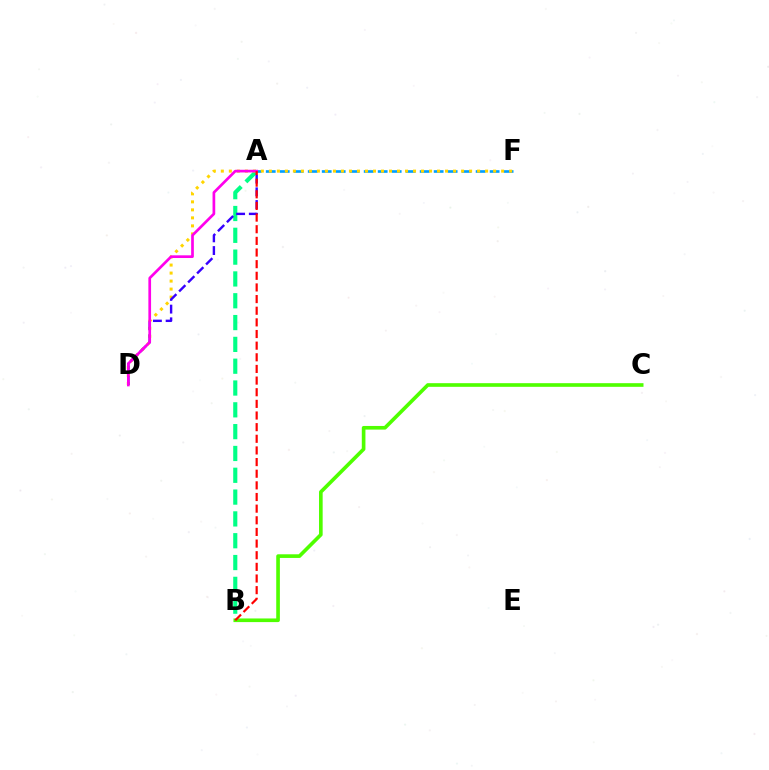{('B', 'C'): [{'color': '#4fff00', 'line_style': 'solid', 'thickness': 2.62}], ('A', 'B'): [{'color': '#00ff86', 'line_style': 'dashed', 'thickness': 2.96}, {'color': '#ff0000', 'line_style': 'dashed', 'thickness': 1.58}], ('A', 'F'): [{'color': '#009eff', 'line_style': 'dashed', 'thickness': 1.9}], ('D', 'F'): [{'color': '#ffd500', 'line_style': 'dotted', 'thickness': 2.18}], ('A', 'D'): [{'color': '#3700ff', 'line_style': 'dashed', 'thickness': 1.73}, {'color': '#ff00ed', 'line_style': 'solid', 'thickness': 1.94}]}